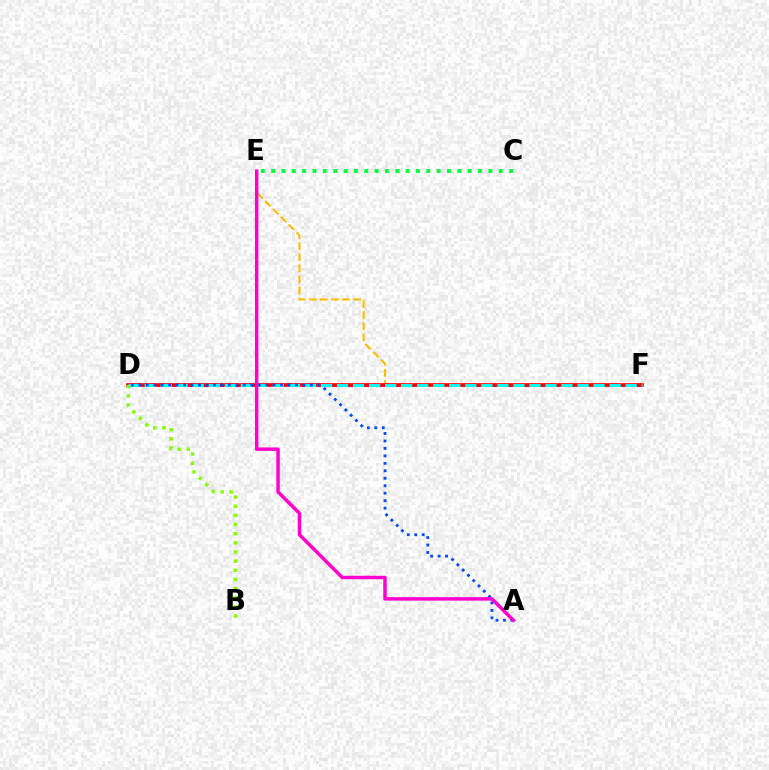{('D', 'F'): [{'color': '#7200ff', 'line_style': 'dashed', 'thickness': 1.97}, {'color': '#ff0000', 'line_style': 'solid', 'thickness': 2.65}, {'color': '#00fff6', 'line_style': 'dashed', 'thickness': 2.18}], ('E', 'F'): [{'color': '#ffbd00', 'line_style': 'dashed', 'thickness': 1.51}], ('B', 'D'): [{'color': '#84ff00', 'line_style': 'dotted', 'thickness': 2.49}], ('A', 'D'): [{'color': '#004bff', 'line_style': 'dotted', 'thickness': 2.03}], ('A', 'E'): [{'color': '#ff00cf', 'line_style': 'solid', 'thickness': 2.48}], ('C', 'E'): [{'color': '#00ff39', 'line_style': 'dotted', 'thickness': 2.81}]}